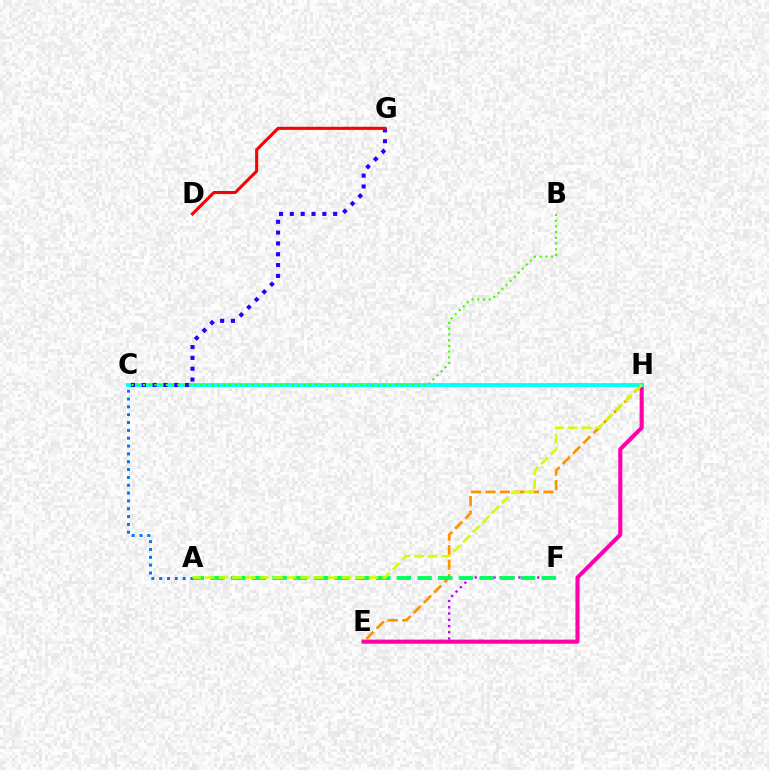{('E', 'H'): [{'color': '#ff9400', 'line_style': 'dashed', 'thickness': 1.97}, {'color': '#ff00ac', 'line_style': 'solid', 'thickness': 2.94}], ('E', 'F'): [{'color': '#b900ff', 'line_style': 'dotted', 'thickness': 1.7}], ('A', 'C'): [{'color': '#0074ff', 'line_style': 'dotted', 'thickness': 2.13}], ('A', 'F'): [{'color': '#00ff5c', 'line_style': 'dashed', 'thickness': 2.81}], ('C', 'H'): [{'color': '#00fff6', 'line_style': 'solid', 'thickness': 2.75}], ('C', 'G'): [{'color': '#2500ff', 'line_style': 'dotted', 'thickness': 2.94}], ('B', 'C'): [{'color': '#3dff00', 'line_style': 'dotted', 'thickness': 1.55}], ('D', 'G'): [{'color': '#ff0000', 'line_style': 'solid', 'thickness': 2.23}], ('A', 'H'): [{'color': '#d1ff00', 'line_style': 'dashed', 'thickness': 1.85}]}